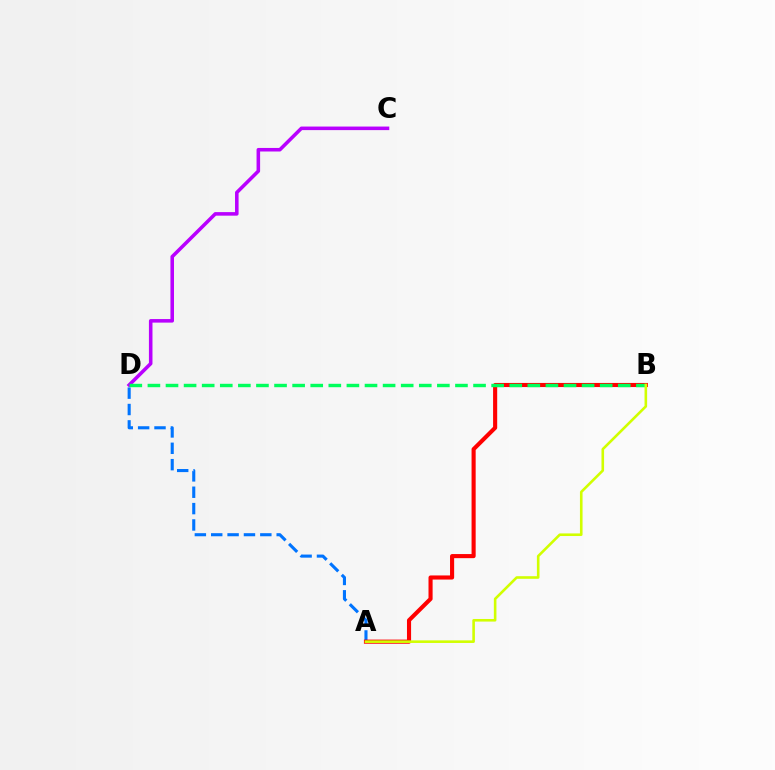{('C', 'D'): [{'color': '#b900ff', 'line_style': 'solid', 'thickness': 2.56}], ('A', 'D'): [{'color': '#0074ff', 'line_style': 'dashed', 'thickness': 2.22}], ('A', 'B'): [{'color': '#ff0000', 'line_style': 'solid', 'thickness': 2.96}, {'color': '#d1ff00', 'line_style': 'solid', 'thickness': 1.87}], ('B', 'D'): [{'color': '#00ff5c', 'line_style': 'dashed', 'thickness': 2.46}]}